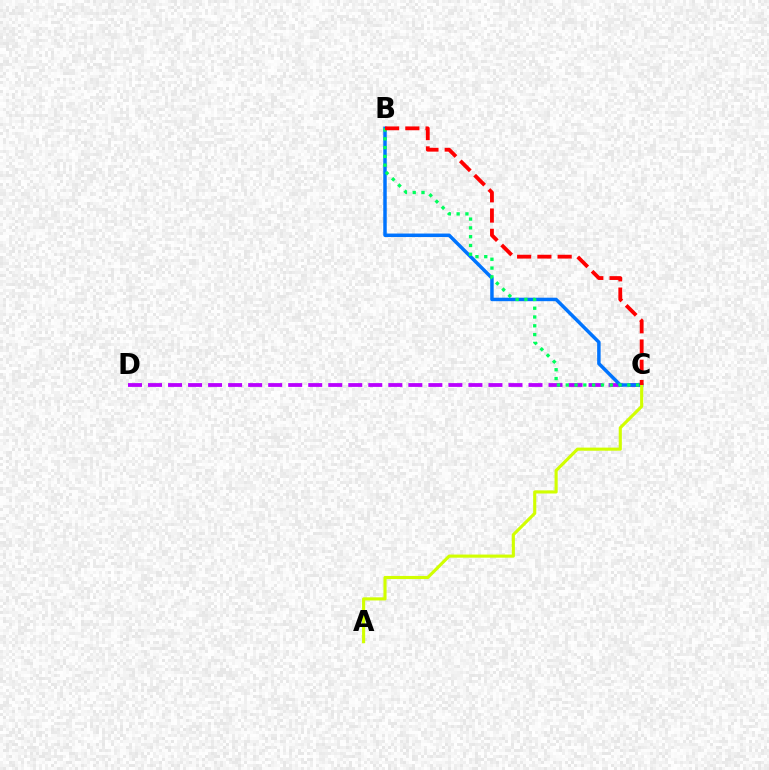{('C', 'D'): [{'color': '#b900ff', 'line_style': 'dashed', 'thickness': 2.72}], ('B', 'C'): [{'color': '#0074ff', 'line_style': 'solid', 'thickness': 2.5}, {'color': '#00ff5c', 'line_style': 'dotted', 'thickness': 2.39}, {'color': '#ff0000', 'line_style': 'dashed', 'thickness': 2.75}], ('A', 'C'): [{'color': '#d1ff00', 'line_style': 'solid', 'thickness': 2.24}]}